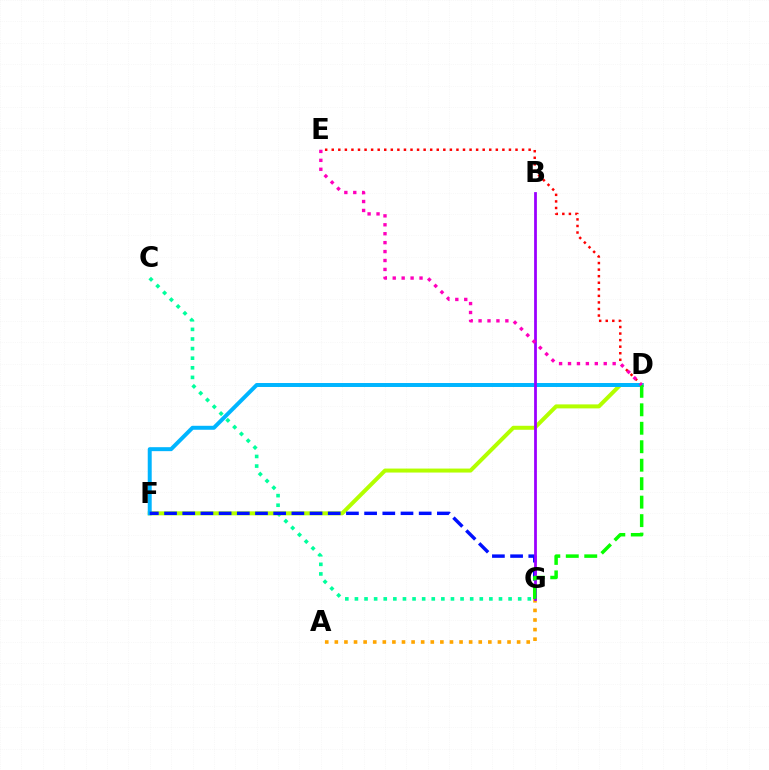{('D', 'E'): [{'color': '#ff0000', 'line_style': 'dotted', 'thickness': 1.78}, {'color': '#ff00bd', 'line_style': 'dotted', 'thickness': 2.43}], ('C', 'G'): [{'color': '#00ff9d', 'line_style': 'dotted', 'thickness': 2.61}], ('D', 'F'): [{'color': '#b3ff00', 'line_style': 'solid', 'thickness': 2.87}, {'color': '#00b5ff', 'line_style': 'solid', 'thickness': 2.86}], ('F', 'G'): [{'color': '#0010ff', 'line_style': 'dashed', 'thickness': 2.47}], ('A', 'G'): [{'color': '#ffa500', 'line_style': 'dotted', 'thickness': 2.61}], ('B', 'G'): [{'color': '#9b00ff', 'line_style': 'solid', 'thickness': 1.99}], ('D', 'G'): [{'color': '#08ff00', 'line_style': 'dashed', 'thickness': 2.51}]}